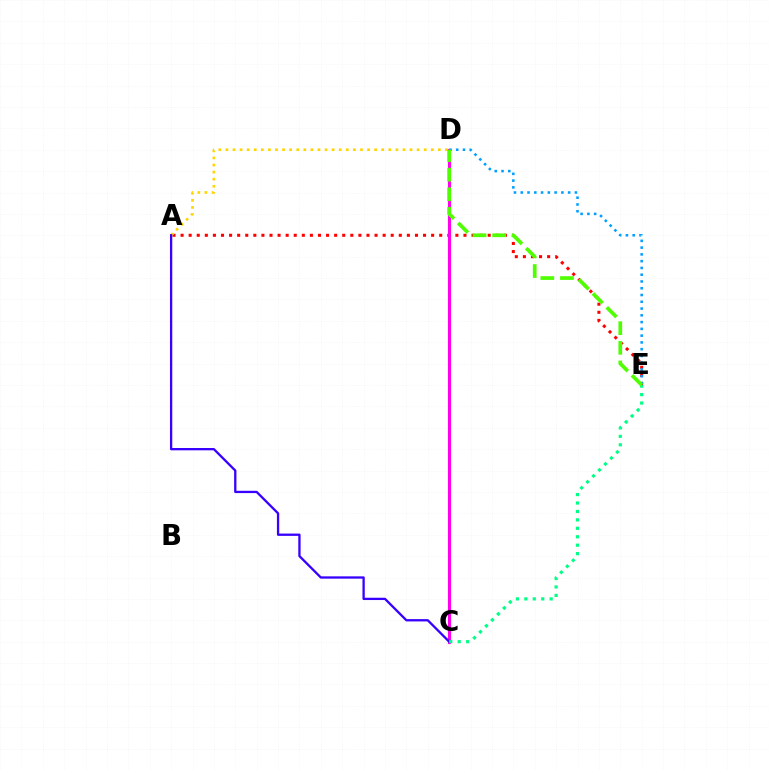{('A', 'E'): [{'color': '#ff0000', 'line_style': 'dotted', 'thickness': 2.2}], ('A', 'D'): [{'color': '#ffd500', 'line_style': 'dotted', 'thickness': 1.92}], ('C', 'D'): [{'color': '#ff00ed', 'line_style': 'solid', 'thickness': 2.26}], ('A', 'C'): [{'color': '#3700ff', 'line_style': 'solid', 'thickness': 1.66}], ('D', 'E'): [{'color': '#009eff', 'line_style': 'dotted', 'thickness': 1.84}, {'color': '#4fff00', 'line_style': 'dashed', 'thickness': 2.66}], ('C', 'E'): [{'color': '#00ff86', 'line_style': 'dotted', 'thickness': 2.29}]}